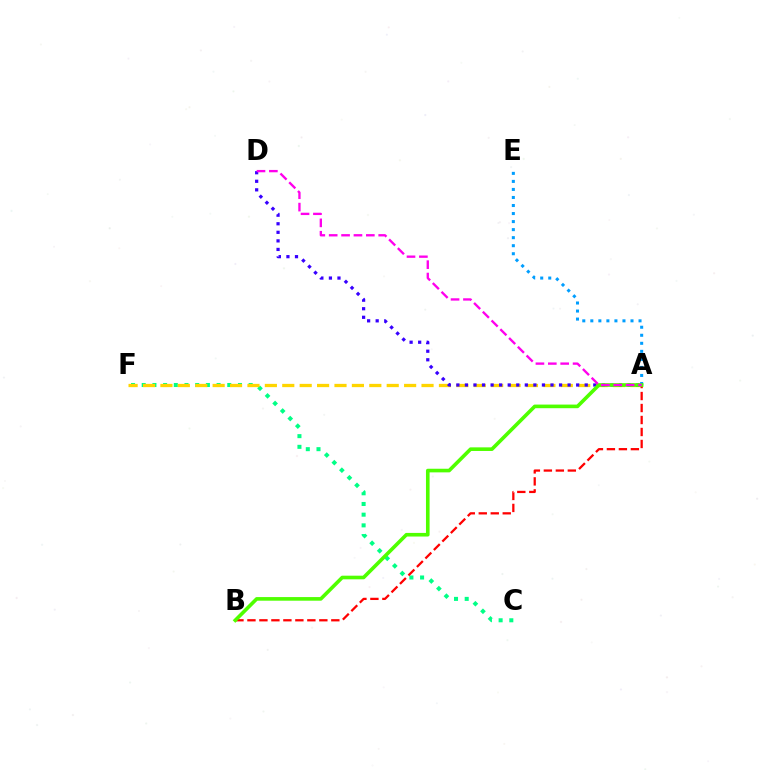{('C', 'F'): [{'color': '#00ff86', 'line_style': 'dotted', 'thickness': 2.91}], ('A', 'F'): [{'color': '#ffd500', 'line_style': 'dashed', 'thickness': 2.36}], ('A', 'D'): [{'color': '#3700ff', 'line_style': 'dotted', 'thickness': 2.32}, {'color': '#ff00ed', 'line_style': 'dashed', 'thickness': 1.68}], ('A', 'B'): [{'color': '#ff0000', 'line_style': 'dashed', 'thickness': 1.63}, {'color': '#4fff00', 'line_style': 'solid', 'thickness': 2.61}], ('A', 'E'): [{'color': '#009eff', 'line_style': 'dotted', 'thickness': 2.18}]}